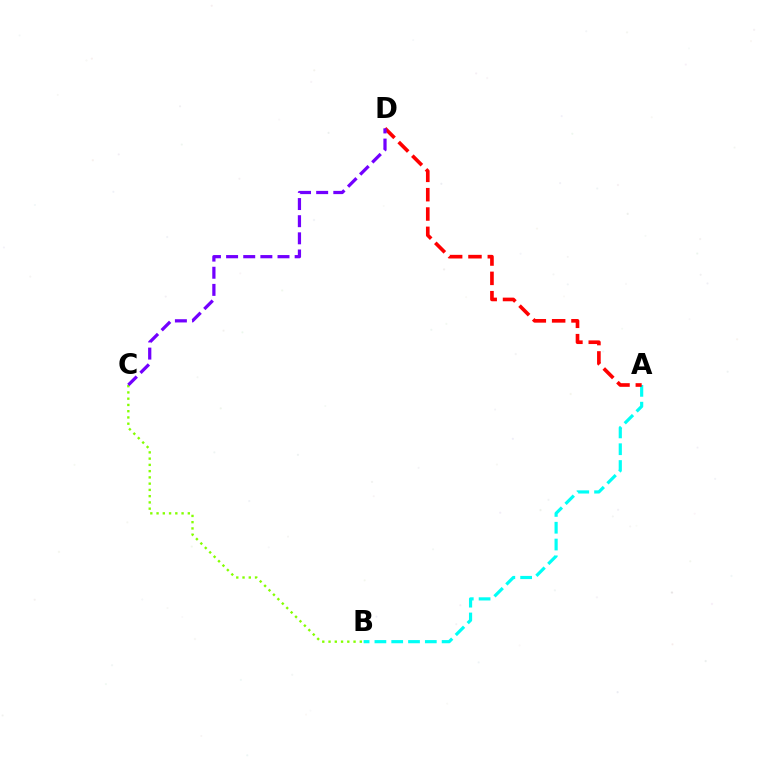{('B', 'C'): [{'color': '#84ff00', 'line_style': 'dotted', 'thickness': 1.7}], ('A', 'B'): [{'color': '#00fff6', 'line_style': 'dashed', 'thickness': 2.28}], ('A', 'D'): [{'color': '#ff0000', 'line_style': 'dashed', 'thickness': 2.63}], ('C', 'D'): [{'color': '#7200ff', 'line_style': 'dashed', 'thickness': 2.33}]}